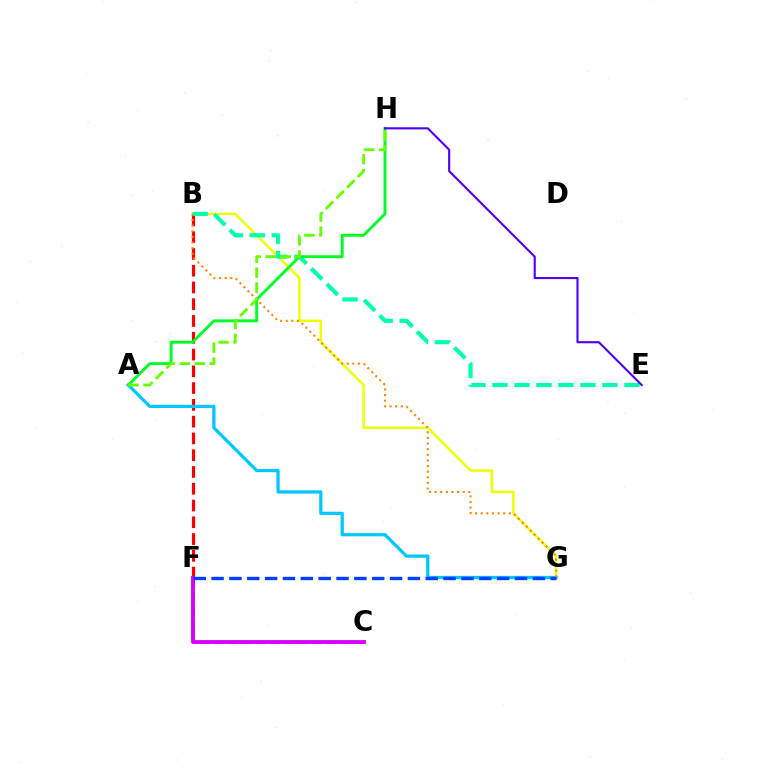{('B', 'F'): [{'color': '#ff0000', 'line_style': 'dashed', 'thickness': 2.28}], ('B', 'G'): [{'color': '#eeff00', 'line_style': 'solid', 'thickness': 1.78}, {'color': '#ff8800', 'line_style': 'dotted', 'thickness': 1.53}], ('A', 'G'): [{'color': '#00c7ff', 'line_style': 'solid', 'thickness': 2.32}], ('B', 'E'): [{'color': '#00ffaf', 'line_style': 'dashed', 'thickness': 2.99}], ('A', 'H'): [{'color': '#00ff27', 'line_style': 'solid', 'thickness': 2.09}, {'color': '#66ff00', 'line_style': 'dashed', 'thickness': 2.04}], ('E', 'H'): [{'color': '#4f00ff', 'line_style': 'solid', 'thickness': 1.53}], ('C', 'F'): [{'color': '#ff00a0', 'line_style': 'dashed', 'thickness': 1.91}, {'color': '#d600ff', 'line_style': 'solid', 'thickness': 2.77}], ('F', 'G'): [{'color': '#003fff', 'line_style': 'dashed', 'thickness': 2.42}]}